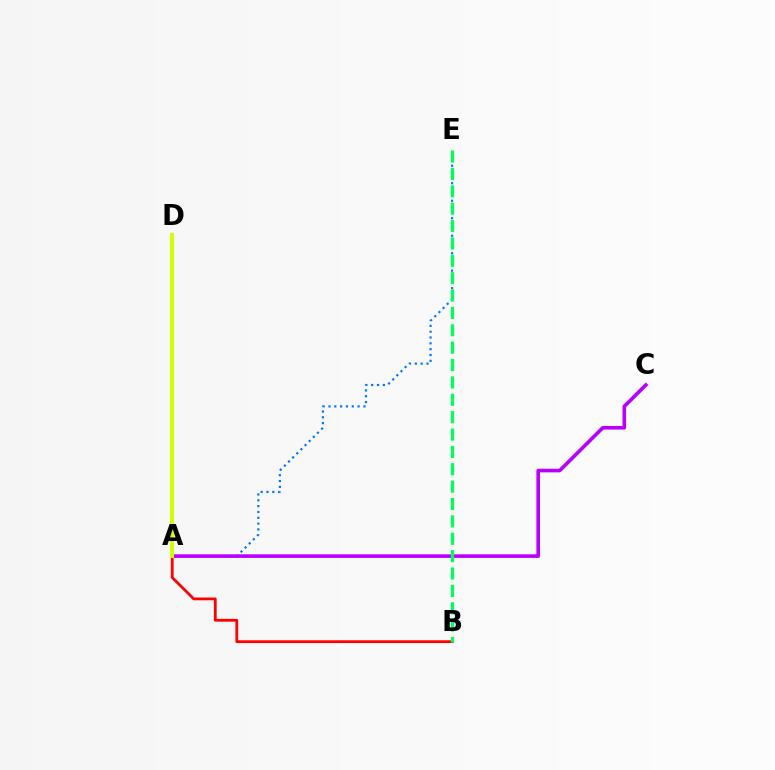{('A', 'B'): [{'color': '#ff0000', 'line_style': 'solid', 'thickness': 1.99}], ('A', 'E'): [{'color': '#0074ff', 'line_style': 'dotted', 'thickness': 1.58}], ('A', 'C'): [{'color': '#b900ff', 'line_style': 'solid', 'thickness': 2.6}], ('B', 'E'): [{'color': '#00ff5c', 'line_style': 'dashed', 'thickness': 2.36}], ('A', 'D'): [{'color': '#d1ff00', 'line_style': 'solid', 'thickness': 2.81}]}